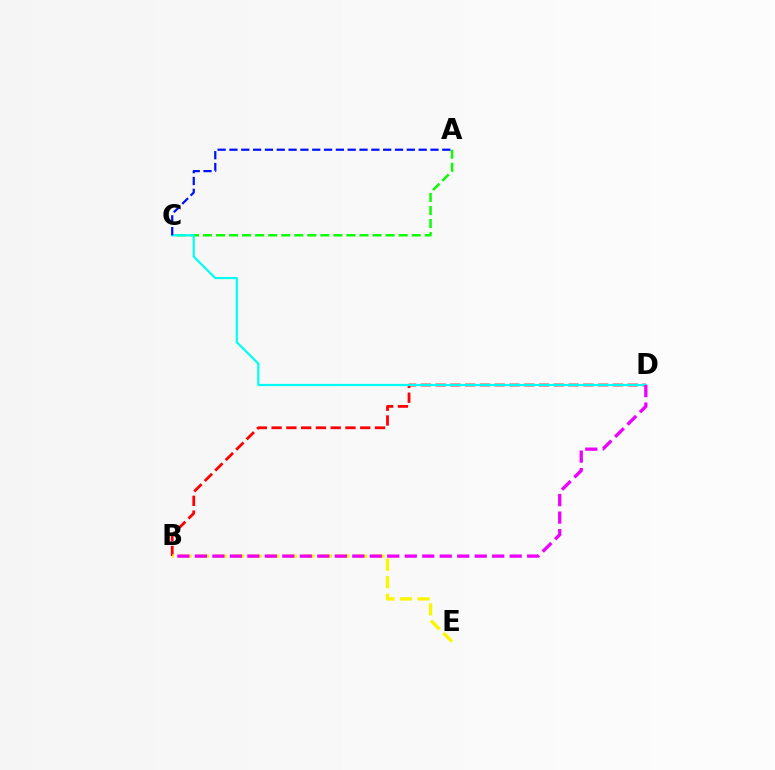{('B', 'D'): [{'color': '#ff0000', 'line_style': 'dashed', 'thickness': 2.01}, {'color': '#ee00ff', 'line_style': 'dashed', 'thickness': 2.38}], ('A', 'C'): [{'color': '#08ff00', 'line_style': 'dashed', 'thickness': 1.77}, {'color': '#0010ff', 'line_style': 'dashed', 'thickness': 1.61}], ('B', 'E'): [{'color': '#fcf500', 'line_style': 'dashed', 'thickness': 2.38}], ('C', 'D'): [{'color': '#00fff6', 'line_style': 'solid', 'thickness': 1.59}]}